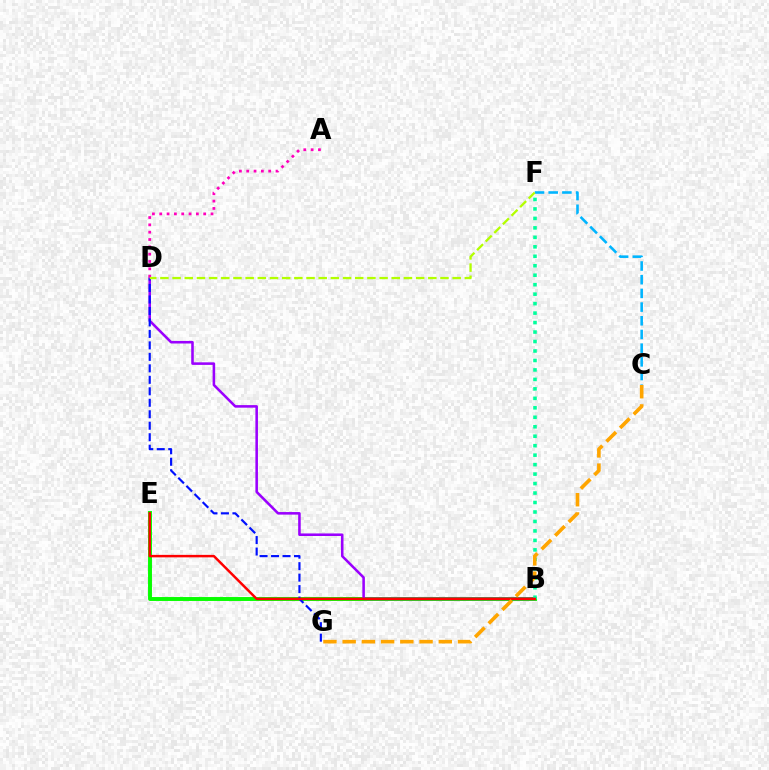{('C', 'F'): [{'color': '#00b5ff', 'line_style': 'dashed', 'thickness': 1.86}], ('B', 'E'): [{'color': '#08ff00', 'line_style': 'solid', 'thickness': 2.82}, {'color': '#ff0000', 'line_style': 'solid', 'thickness': 1.78}], ('B', 'D'): [{'color': '#9b00ff', 'line_style': 'solid', 'thickness': 1.84}], ('B', 'F'): [{'color': '#00ff9d', 'line_style': 'dotted', 'thickness': 2.57}], ('D', 'G'): [{'color': '#0010ff', 'line_style': 'dashed', 'thickness': 1.56}], ('C', 'G'): [{'color': '#ffa500', 'line_style': 'dashed', 'thickness': 2.61}], ('A', 'D'): [{'color': '#ff00bd', 'line_style': 'dotted', 'thickness': 1.99}], ('D', 'F'): [{'color': '#b3ff00', 'line_style': 'dashed', 'thickness': 1.65}]}